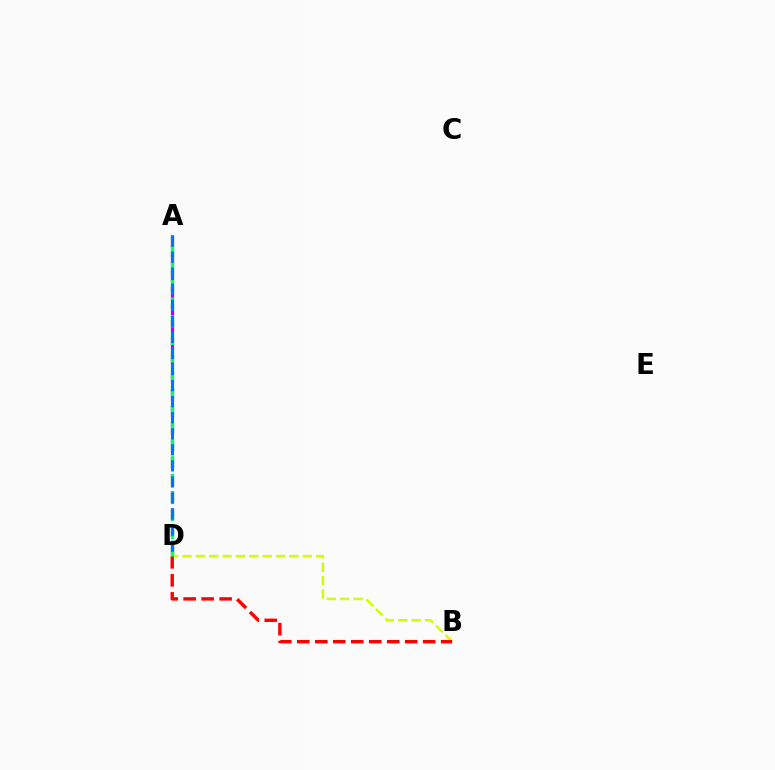{('B', 'D'): [{'color': '#d1ff00', 'line_style': 'dashed', 'thickness': 1.82}, {'color': '#ff0000', 'line_style': 'dashed', 'thickness': 2.44}], ('A', 'D'): [{'color': '#b900ff', 'line_style': 'dashed', 'thickness': 2.32}, {'color': '#00ff5c', 'line_style': 'dashed', 'thickness': 2.39}, {'color': '#0074ff', 'line_style': 'dashed', 'thickness': 2.18}]}